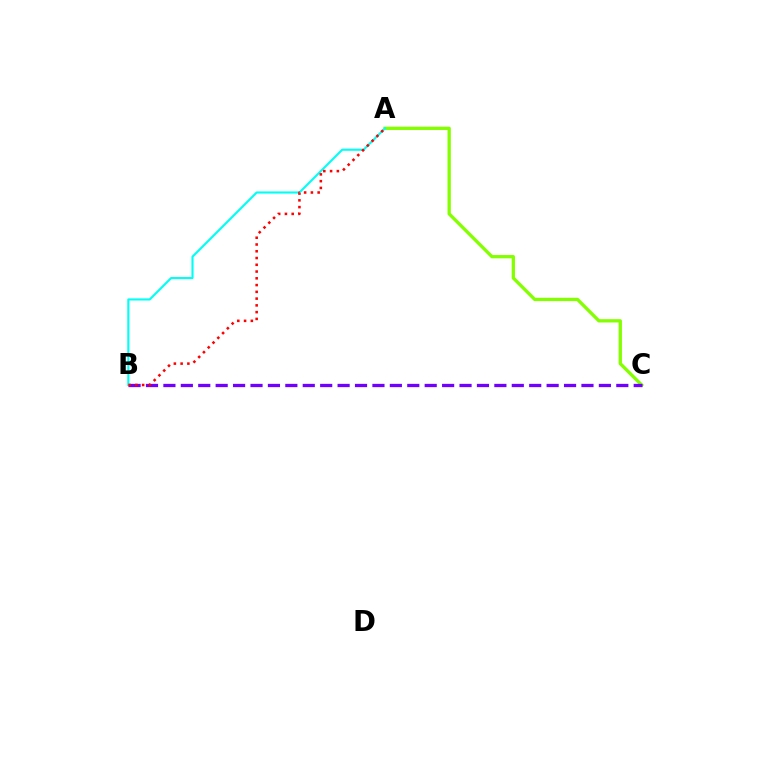{('A', 'C'): [{'color': '#84ff00', 'line_style': 'solid', 'thickness': 2.38}], ('B', 'C'): [{'color': '#7200ff', 'line_style': 'dashed', 'thickness': 2.37}], ('A', 'B'): [{'color': '#00fff6', 'line_style': 'solid', 'thickness': 1.53}, {'color': '#ff0000', 'line_style': 'dotted', 'thickness': 1.84}]}